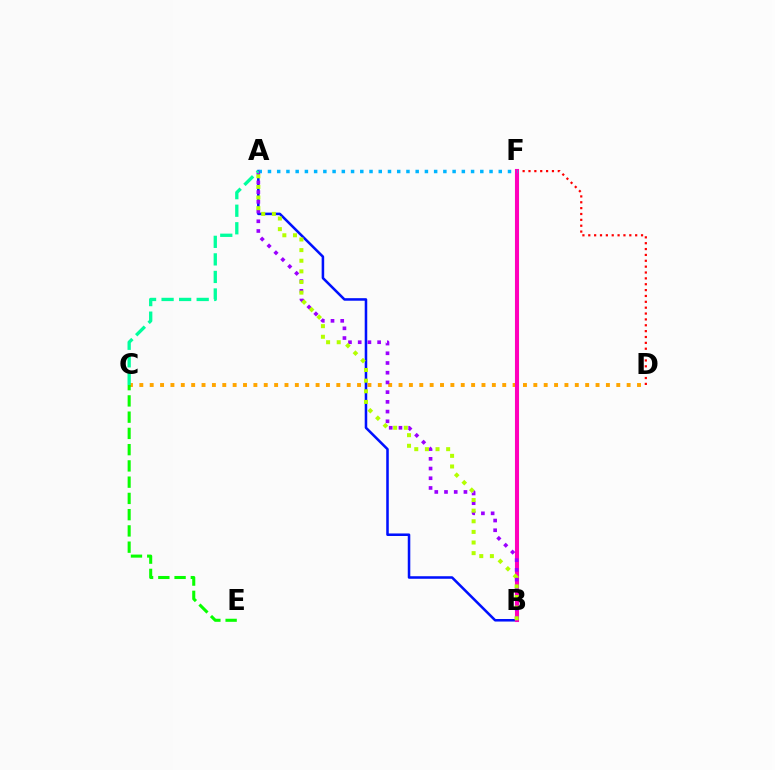{('C', 'D'): [{'color': '#ffa500', 'line_style': 'dotted', 'thickness': 2.82}], ('D', 'F'): [{'color': '#ff0000', 'line_style': 'dotted', 'thickness': 1.59}], ('A', 'B'): [{'color': '#0010ff', 'line_style': 'solid', 'thickness': 1.83}, {'color': '#9b00ff', 'line_style': 'dotted', 'thickness': 2.64}, {'color': '#b3ff00', 'line_style': 'dotted', 'thickness': 2.89}], ('B', 'F'): [{'color': '#ff00bd', 'line_style': 'solid', 'thickness': 2.94}], ('A', 'F'): [{'color': '#00b5ff', 'line_style': 'dotted', 'thickness': 2.51}], ('C', 'E'): [{'color': '#08ff00', 'line_style': 'dashed', 'thickness': 2.21}], ('A', 'C'): [{'color': '#00ff9d', 'line_style': 'dashed', 'thickness': 2.38}]}